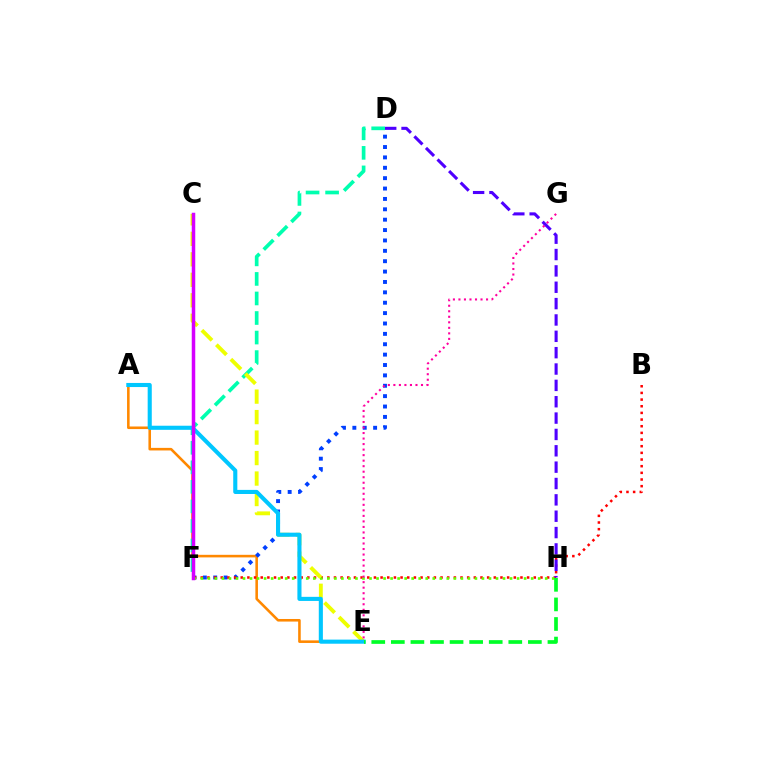{('A', 'E'): [{'color': '#ff8800', 'line_style': 'solid', 'thickness': 1.86}, {'color': '#00c7ff', 'line_style': 'solid', 'thickness': 2.95}], ('D', 'F'): [{'color': '#003fff', 'line_style': 'dotted', 'thickness': 2.82}, {'color': '#00ffaf', 'line_style': 'dashed', 'thickness': 2.65}], ('B', 'F'): [{'color': '#ff0000', 'line_style': 'dotted', 'thickness': 1.81}], ('F', 'H'): [{'color': '#66ff00', 'line_style': 'dotted', 'thickness': 1.91}], ('C', 'E'): [{'color': '#eeff00', 'line_style': 'dashed', 'thickness': 2.78}], ('D', 'H'): [{'color': '#4f00ff', 'line_style': 'dashed', 'thickness': 2.22}], ('E', 'G'): [{'color': '#ff00a0', 'line_style': 'dotted', 'thickness': 1.5}], ('E', 'H'): [{'color': '#00ff27', 'line_style': 'dashed', 'thickness': 2.66}], ('C', 'F'): [{'color': '#d600ff', 'line_style': 'solid', 'thickness': 2.52}]}